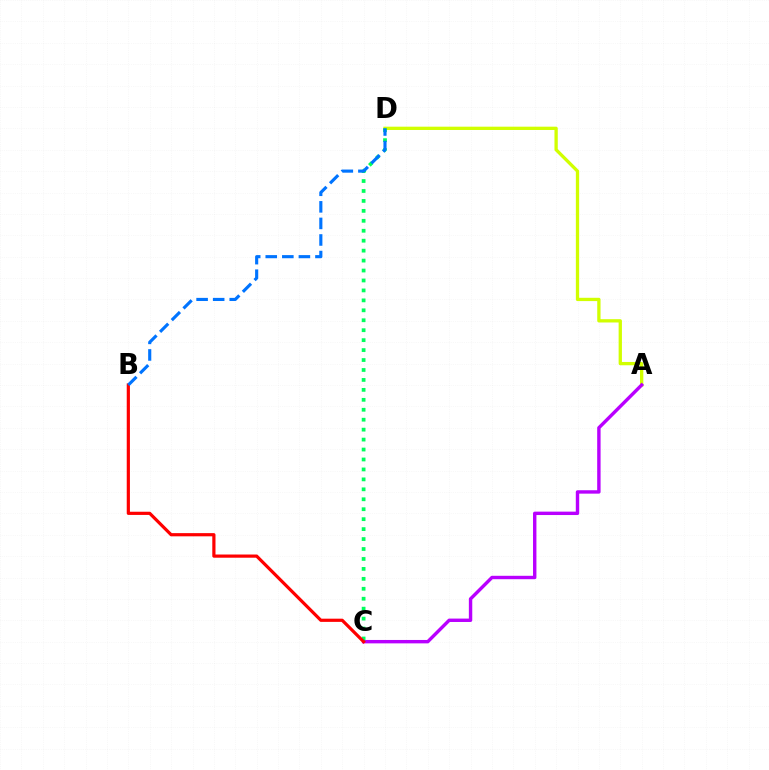{('A', 'D'): [{'color': '#d1ff00', 'line_style': 'solid', 'thickness': 2.38}], ('A', 'C'): [{'color': '#b900ff', 'line_style': 'solid', 'thickness': 2.45}], ('C', 'D'): [{'color': '#00ff5c', 'line_style': 'dotted', 'thickness': 2.7}], ('B', 'C'): [{'color': '#ff0000', 'line_style': 'solid', 'thickness': 2.3}], ('B', 'D'): [{'color': '#0074ff', 'line_style': 'dashed', 'thickness': 2.25}]}